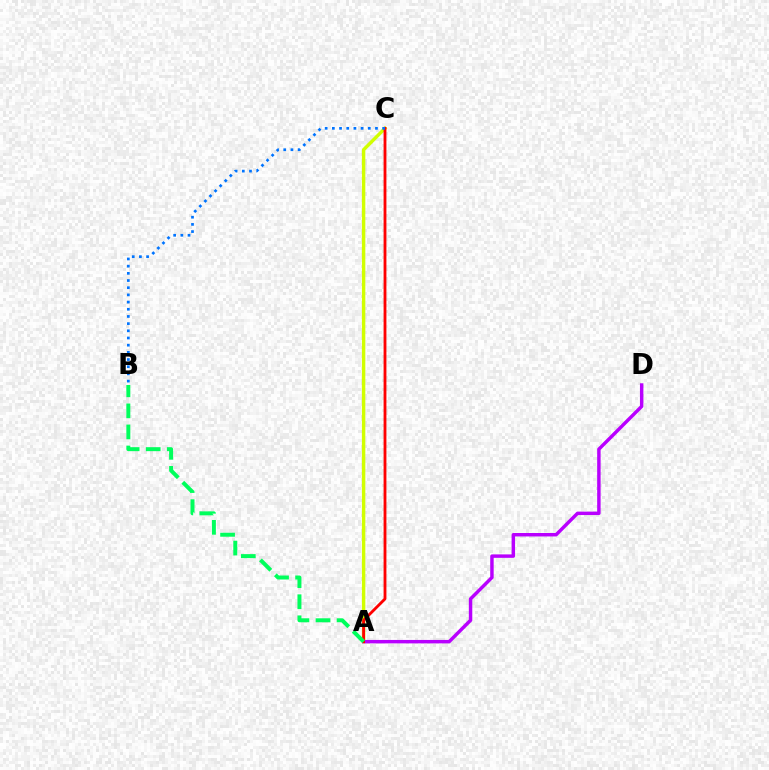{('A', 'C'): [{'color': '#d1ff00', 'line_style': 'solid', 'thickness': 2.46}, {'color': '#ff0000', 'line_style': 'solid', 'thickness': 2.04}], ('A', 'D'): [{'color': '#b900ff', 'line_style': 'solid', 'thickness': 2.48}], ('B', 'C'): [{'color': '#0074ff', 'line_style': 'dotted', 'thickness': 1.95}], ('A', 'B'): [{'color': '#00ff5c', 'line_style': 'dashed', 'thickness': 2.86}]}